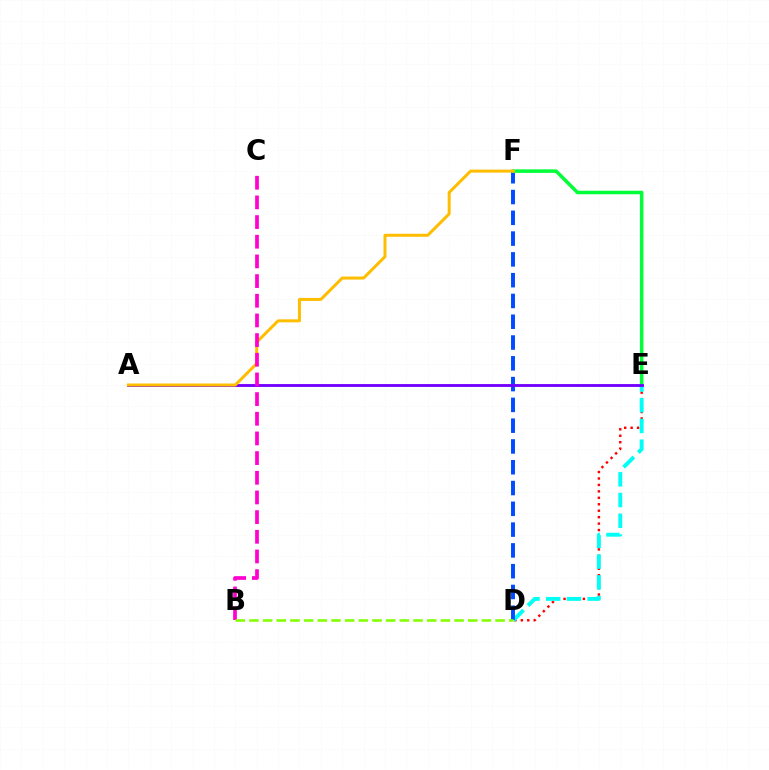{('D', 'E'): [{'color': '#ff0000', 'line_style': 'dotted', 'thickness': 1.75}, {'color': '#00fff6', 'line_style': 'dashed', 'thickness': 2.82}], ('D', 'F'): [{'color': '#004bff', 'line_style': 'dashed', 'thickness': 2.82}], ('E', 'F'): [{'color': '#00ff39', 'line_style': 'solid', 'thickness': 2.53}], ('A', 'E'): [{'color': '#7200ff', 'line_style': 'solid', 'thickness': 2.05}], ('A', 'F'): [{'color': '#ffbd00', 'line_style': 'solid', 'thickness': 2.15}], ('B', 'C'): [{'color': '#ff00cf', 'line_style': 'dashed', 'thickness': 2.67}], ('B', 'D'): [{'color': '#84ff00', 'line_style': 'dashed', 'thickness': 1.86}]}